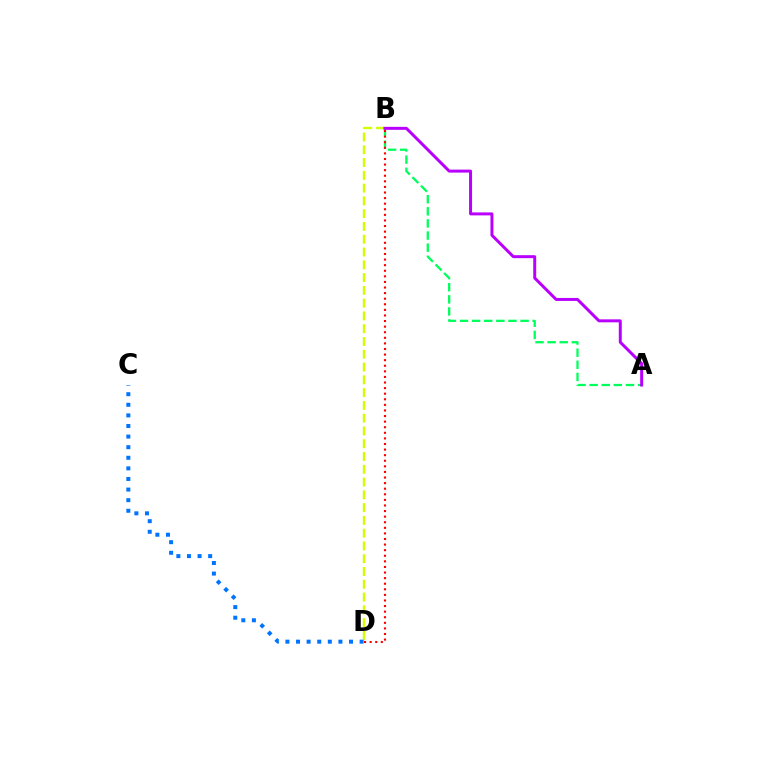{('B', 'D'): [{'color': '#d1ff00', 'line_style': 'dashed', 'thickness': 1.74}, {'color': '#ff0000', 'line_style': 'dotted', 'thickness': 1.52}], ('A', 'B'): [{'color': '#00ff5c', 'line_style': 'dashed', 'thickness': 1.65}, {'color': '#b900ff', 'line_style': 'solid', 'thickness': 2.14}], ('C', 'D'): [{'color': '#0074ff', 'line_style': 'dotted', 'thickness': 2.88}]}